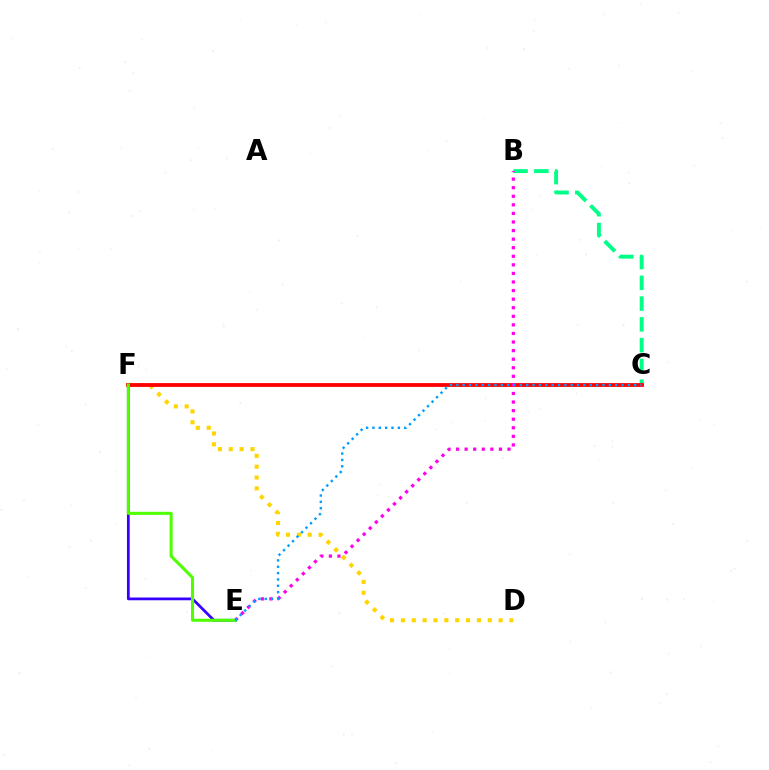{('E', 'F'): [{'color': '#3700ff', 'line_style': 'solid', 'thickness': 1.99}, {'color': '#4fff00', 'line_style': 'solid', 'thickness': 2.21}], ('B', 'C'): [{'color': '#00ff86', 'line_style': 'dashed', 'thickness': 2.82}], ('D', 'F'): [{'color': '#ffd500', 'line_style': 'dotted', 'thickness': 2.95}], ('C', 'F'): [{'color': '#ff0000', 'line_style': 'solid', 'thickness': 2.74}], ('B', 'E'): [{'color': '#ff00ed', 'line_style': 'dotted', 'thickness': 2.33}], ('C', 'E'): [{'color': '#009eff', 'line_style': 'dotted', 'thickness': 1.73}]}